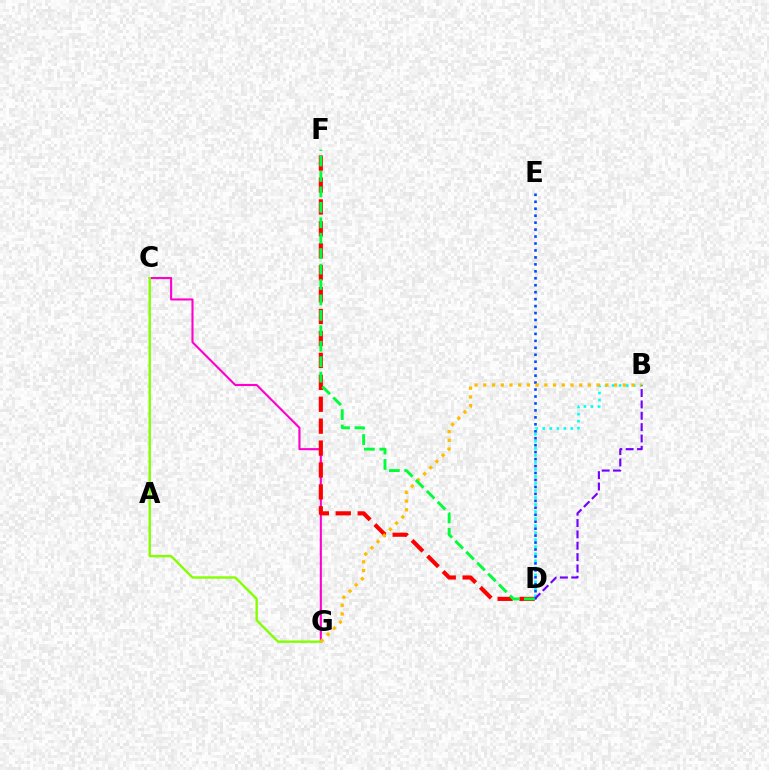{('C', 'G'): [{'color': '#ff00cf', 'line_style': 'solid', 'thickness': 1.51}, {'color': '#84ff00', 'line_style': 'solid', 'thickness': 1.72}], ('B', 'D'): [{'color': '#00fff6', 'line_style': 'dotted', 'thickness': 1.91}, {'color': '#7200ff', 'line_style': 'dashed', 'thickness': 1.54}], ('D', 'F'): [{'color': '#ff0000', 'line_style': 'dashed', 'thickness': 2.98}, {'color': '#00ff39', 'line_style': 'dashed', 'thickness': 2.1}], ('D', 'E'): [{'color': '#004bff', 'line_style': 'dotted', 'thickness': 1.89}], ('B', 'G'): [{'color': '#ffbd00', 'line_style': 'dotted', 'thickness': 2.37}]}